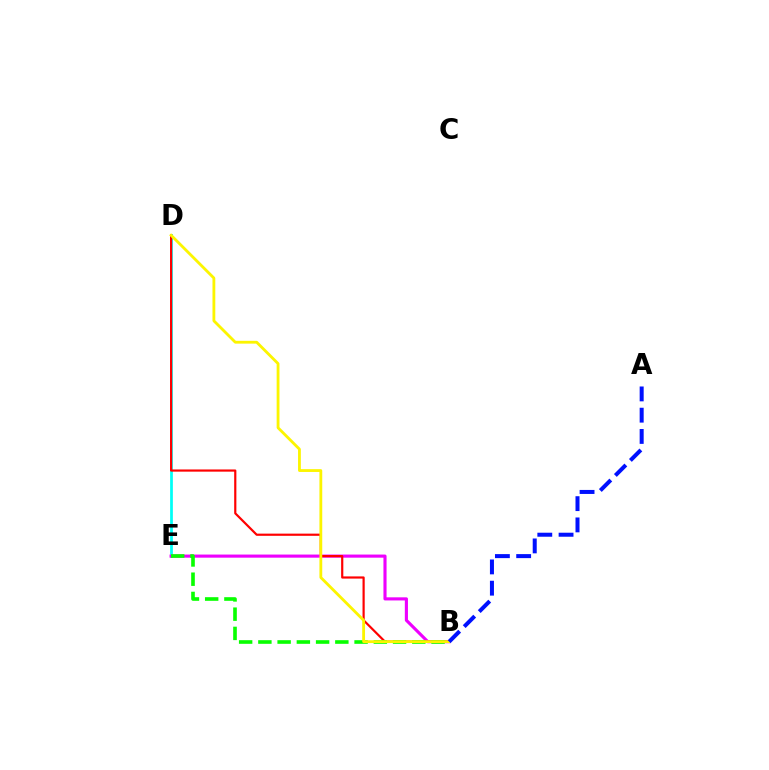{('D', 'E'): [{'color': '#00fff6', 'line_style': 'solid', 'thickness': 1.97}], ('B', 'E'): [{'color': '#ee00ff', 'line_style': 'solid', 'thickness': 2.24}, {'color': '#08ff00', 'line_style': 'dashed', 'thickness': 2.61}], ('B', 'D'): [{'color': '#ff0000', 'line_style': 'solid', 'thickness': 1.58}, {'color': '#fcf500', 'line_style': 'solid', 'thickness': 2.03}], ('A', 'B'): [{'color': '#0010ff', 'line_style': 'dashed', 'thickness': 2.89}]}